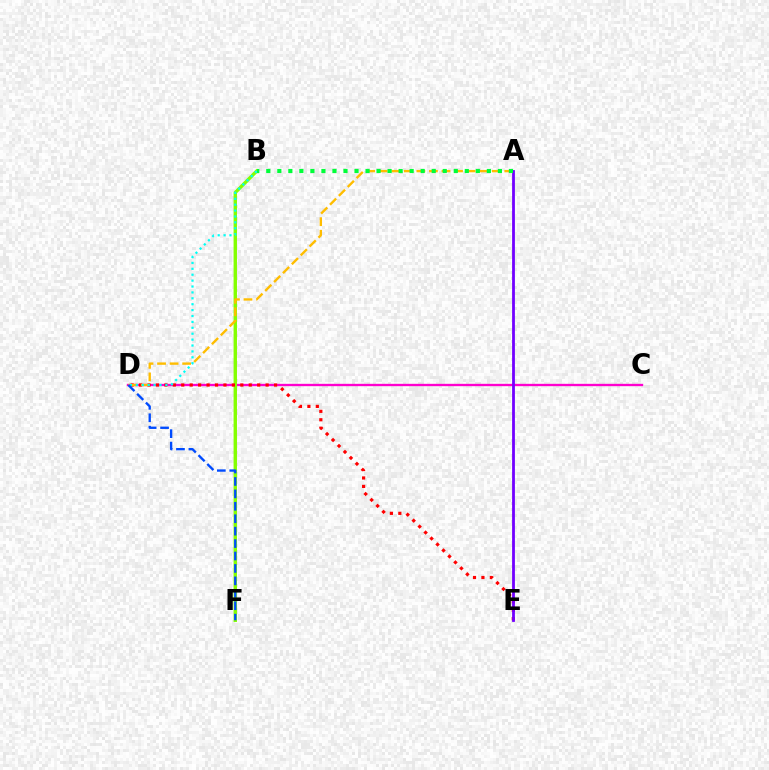{('C', 'D'): [{'color': '#ff00cf', 'line_style': 'solid', 'thickness': 1.68}], ('B', 'F'): [{'color': '#84ff00', 'line_style': 'solid', 'thickness': 2.45}], ('D', 'E'): [{'color': '#ff0000', 'line_style': 'dotted', 'thickness': 2.29}], ('A', 'D'): [{'color': '#ffbd00', 'line_style': 'dashed', 'thickness': 1.71}], ('B', 'D'): [{'color': '#00fff6', 'line_style': 'dotted', 'thickness': 1.6}], ('A', 'E'): [{'color': '#7200ff', 'line_style': 'solid', 'thickness': 2.01}], ('D', 'F'): [{'color': '#004bff', 'line_style': 'dashed', 'thickness': 1.69}], ('A', 'B'): [{'color': '#00ff39', 'line_style': 'dotted', 'thickness': 3.0}]}